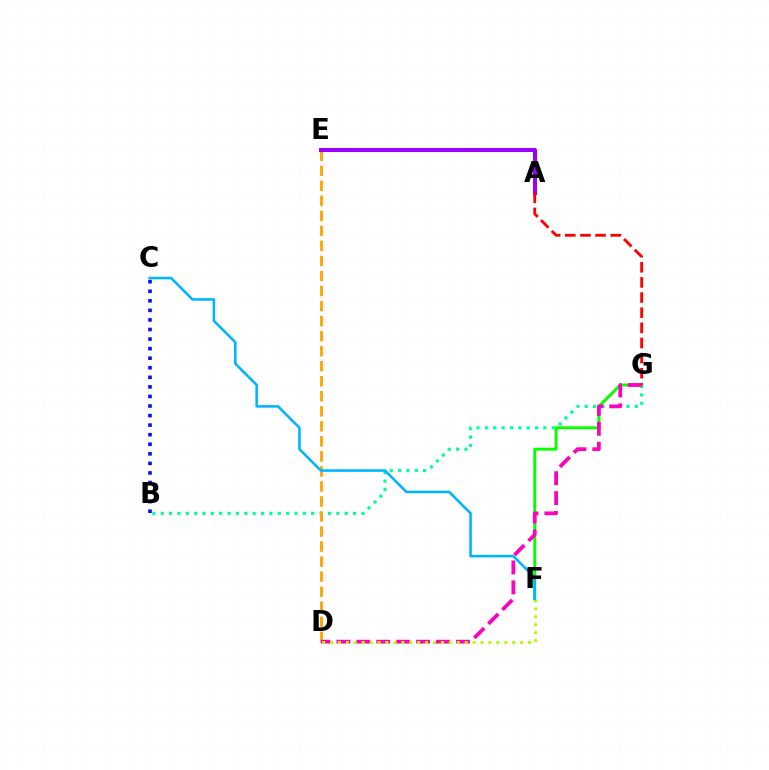{('B', 'G'): [{'color': '#00ff9d', 'line_style': 'dotted', 'thickness': 2.27}], ('D', 'E'): [{'color': '#ffa500', 'line_style': 'dashed', 'thickness': 2.04}], ('F', 'G'): [{'color': '#08ff00', 'line_style': 'solid', 'thickness': 2.13}], ('A', 'E'): [{'color': '#9b00ff', 'line_style': 'solid', 'thickness': 2.9}], ('A', 'G'): [{'color': '#ff0000', 'line_style': 'dashed', 'thickness': 2.06}], ('D', 'G'): [{'color': '#ff00bd', 'line_style': 'dashed', 'thickness': 2.71}], ('D', 'F'): [{'color': '#b3ff00', 'line_style': 'dotted', 'thickness': 2.15}], ('C', 'F'): [{'color': '#00b5ff', 'line_style': 'solid', 'thickness': 1.85}], ('B', 'C'): [{'color': '#0010ff', 'line_style': 'dotted', 'thickness': 2.6}]}